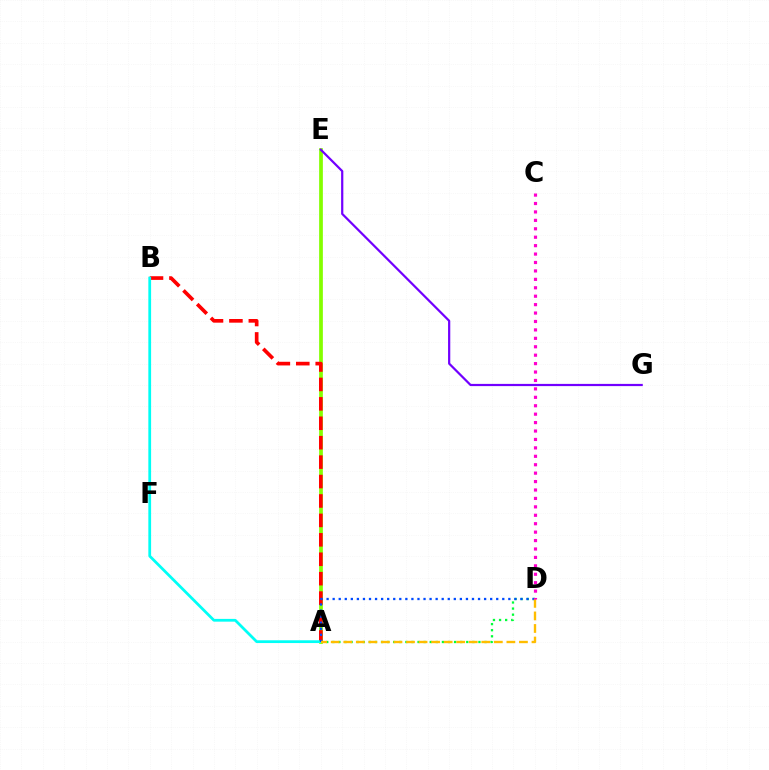{('A', 'E'): [{'color': '#84ff00', 'line_style': 'solid', 'thickness': 2.68}], ('A', 'B'): [{'color': '#ff0000', 'line_style': 'dashed', 'thickness': 2.64}, {'color': '#00fff6', 'line_style': 'solid', 'thickness': 1.99}], ('A', 'D'): [{'color': '#00ff39', 'line_style': 'dotted', 'thickness': 1.65}, {'color': '#004bff', 'line_style': 'dotted', 'thickness': 1.65}, {'color': '#ffbd00', 'line_style': 'dashed', 'thickness': 1.7}], ('E', 'G'): [{'color': '#7200ff', 'line_style': 'solid', 'thickness': 1.59}], ('C', 'D'): [{'color': '#ff00cf', 'line_style': 'dotted', 'thickness': 2.29}]}